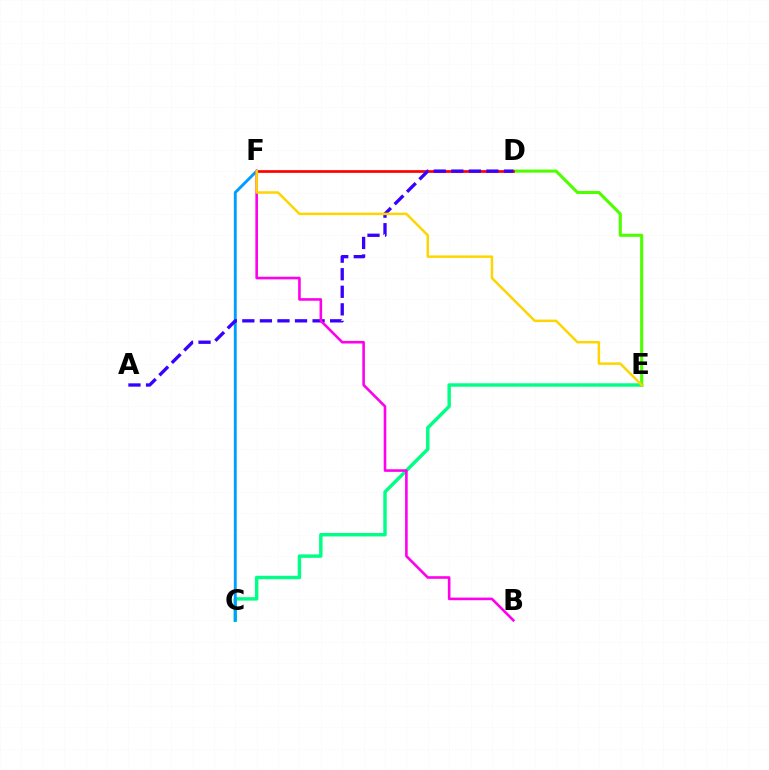{('C', 'E'): [{'color': '#00ff86', 'line_style': 'solid', 'thickness': 2.47}], ('D', 'E'): [{'color': '#4fff00', 'line_style': 'solid', 'thickness': 2.23}], ('D', 'F'): [{'color': '#ff0000', 'line_style': 'solid', 'thickness': 1.95}], ('C', 'F'): [{'color': '#009eff', 'line_style': 'solid', 'thickness': 2.08}], ('A', 'D'): [{'color': '#3700ff', 'line_style': 'dashed', 'thickness': 2.39}], ('B', 'F'): [{'color': '#ff00ed', 'line_style': 'solid', 'thickness': 1.87}], ('E', 'F'): [{'color': '#ffd500', 'line_style': 'solid', 'thickness': 1.79}]}